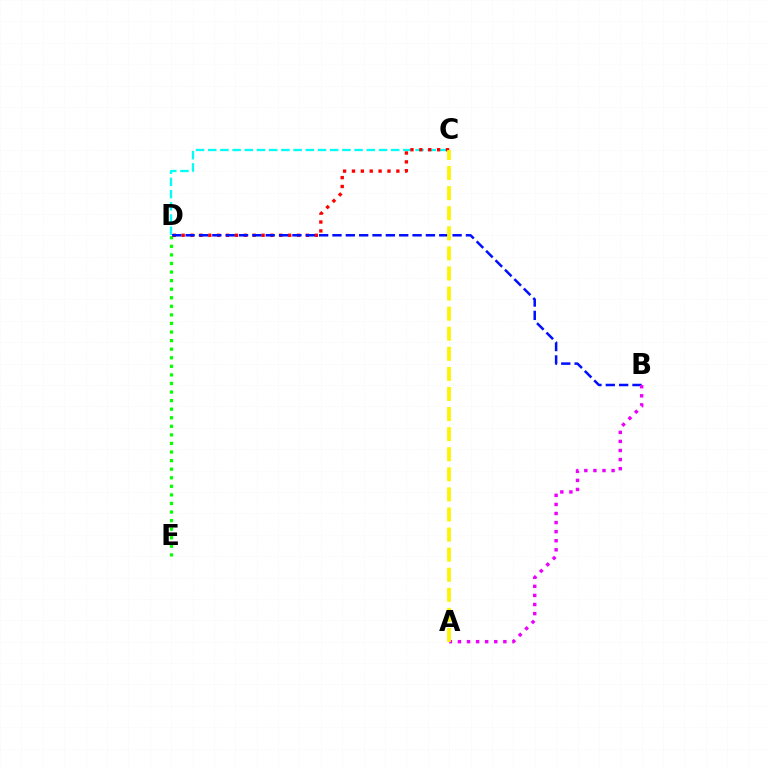{('D', 'E'): [{'color': '#08ff00', 'line_style': 'dotted', 'thickness': 2.33}], ('C', 'D'): [{'color': '#00fff6', 'line_style': 'dashed', 'thickness': 1.66}, {'color': '#ff0000', 'line_style': 'dotted', 'thickness': 2.41}], ('B', 'D'): [{'color': '#0010ff', 'line_style': 'dashed', 'thickness': 1.81}], ('A', 'B'): [{'color': '#ee00ff', 'line_style': 'dotted', 'thickness': 2.47}], ('A', 'C'): [{'color': '#fcf500', 'line_style': 'dashed', 'thickness': 2.73}]}